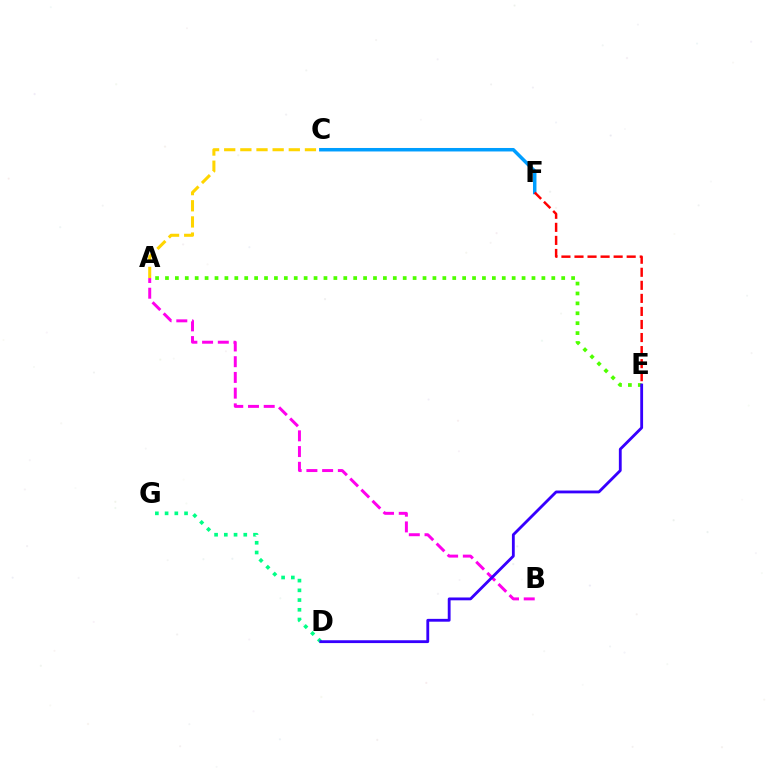{('A', 'E'): [{'color': '#4fff00', 'line_style': 'dotted', 'thickness': 2.69}], ('A', 'B'): [{'color': '#ff00ed', 'line_style': 'dashed', 'thickness': 2.14}], ('A', 'C'): [{'color': '#ffd500', 'line_style': 'dashed', 'thickness': 2.19}], ('D', 'G'): [{'color': '#00ff86', 'line_style': 'dotted', 'thickness': 2.64}], ('D', 'E'): [{'color': '#3700ff', 'line_style': 'solid', 'thickness': 2.04}], ('C', 'F'): [{'color': '#009eff', 'line_style': 'solid', 'thickness': 2.51}], ('E', 'F'): [{'color': '#ff0000', 'line_style': 'dashed', 'thickness': 1.77}]}